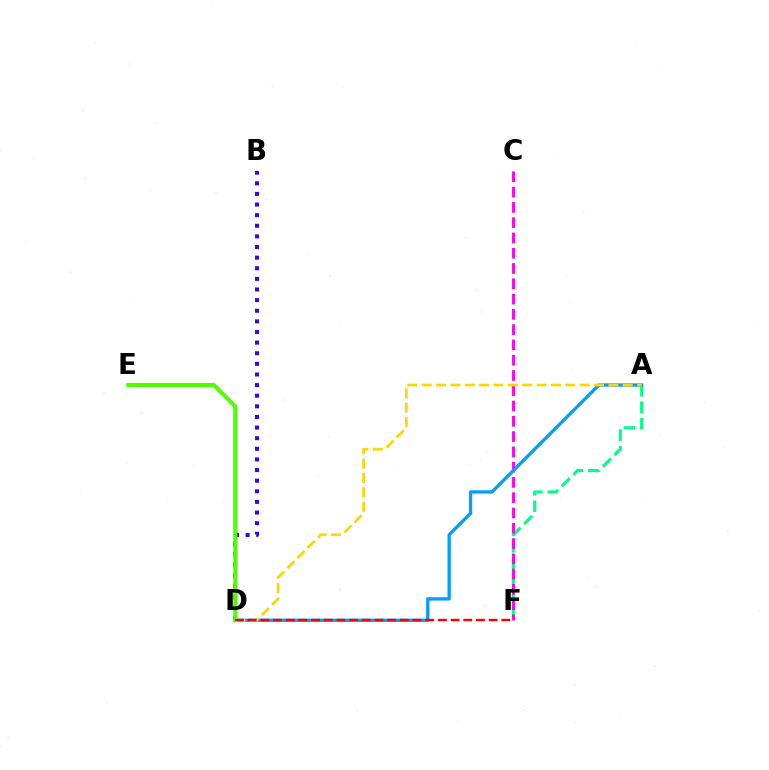{('B', 'D'): [{'color': '#3700ff', 'line_style': 'dotted', 'thickness': 2.89}], ('A', 'F'): [{'color': '#00ff86', 'line_style': 'dashed', 'thickness': 2.23}], ('C', 'F'): [{'color': '#ff00ed', 'line_style': 'dashed', 'thickness': 2.08}], ('A', 'D'): [{'color': '#009eff', 'line_style': 'solid', 'thickness': 2.38}, {'color': '#ffd500', 'line_style': 'dashed', 'thickness': 1.95}], ('D', 'E'): [{'color': '#4fff00', 'line_style': 'solid', 'thickness': 2.95}], ('D', 'F'): [{'color': '#ff0000', 'line_style': 'dashed', 'thickness': 1.72}]}